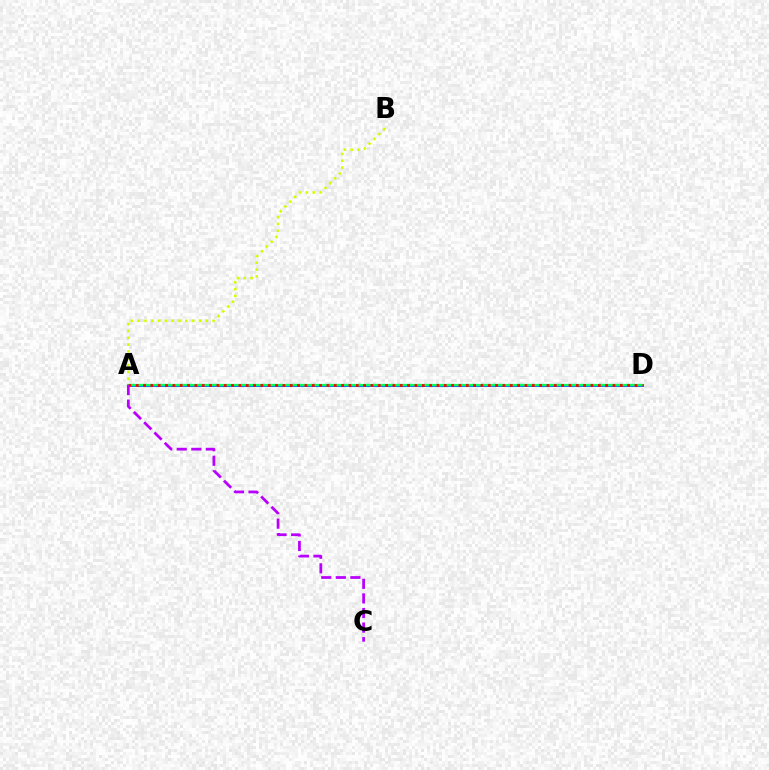{('A', 'D'): [{'color': '#0074ff', 'line_style': 'solid', 'thickness': 2.17}, {'color': '#00ff5c', 'line_style': 'solid', 'thickness': 1.63}, {'color': '#ff0000', 'line_style': 'dotted', 'thickness': 1.99}], ('A', 'B'): [{'color': '#d1ff00', 'line_style': 'dotted', 'thickness': 1.85}], ('A', 'C'): [{'color': '#b900ff', 'line_style': 'dashed', 'thickness': 1.98}]}